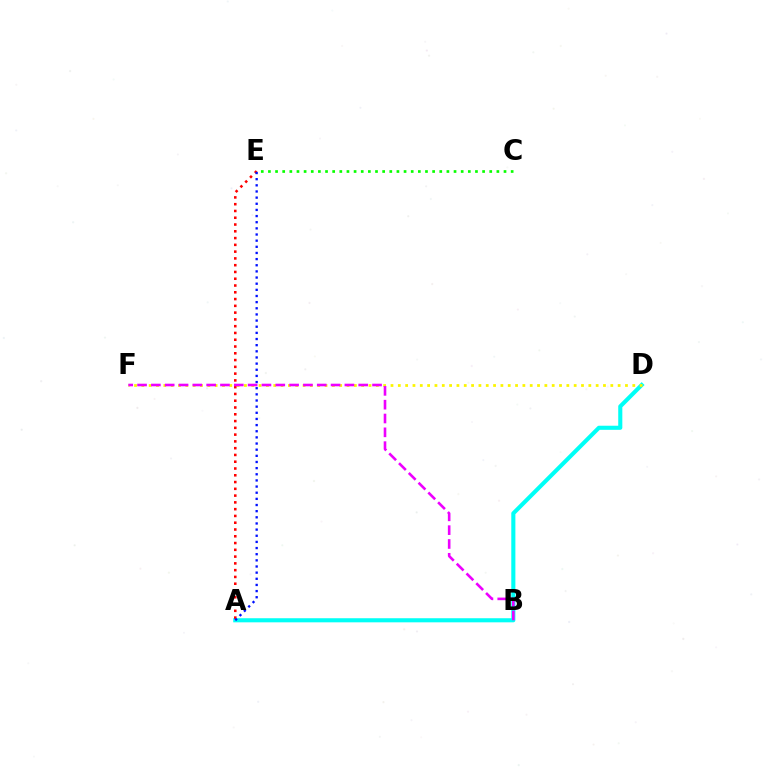{('C', 'E'): [{'color': '#08ff00', 'line_style': 'dotted', 'thickness': 1.94}], ('A', 'D'): [{'color': '#00fff6', 'line_style': 'solid', 'thickness': 2.95}], ('D', 'F'): [{'color': '#fcf500', 'line_style': 'dotted', 'thickness': 1.99}], ('A', 'E'): [{'color': '#ff0000', 'line_style': 'dotted', 'thickness': 1.84}, {'color': '#0010ff', 'line_style': 'dotted', 'thickness': 1.67}], ('B', 'F'): [{'color': '#ee00ff', 'line_style': 'dashed', 'thickness': 1.88}]}